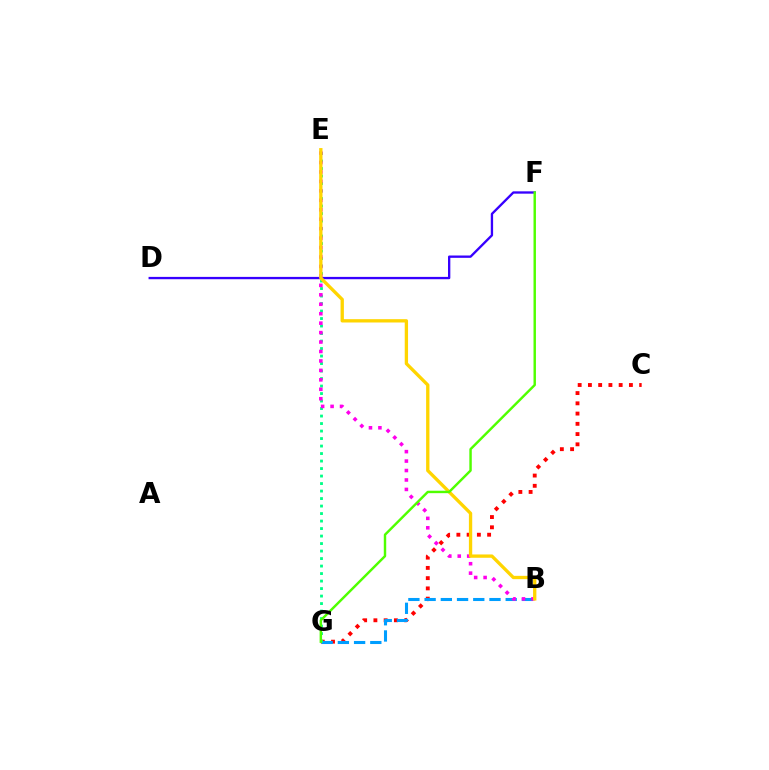{('D', 'F'): [{'color': '#3700ff', 'line_style': 'solid', 'thickness': 1.68}], ('C', 'G'): [{'color': '#ff0000', 'line_style': 'dotted', 'thickness': 2.78}], ('B', 'G'): [{'color': '#009eff', 'line_style': 'dashed', 'thickness': 2.2}], ('E', 'G'): [{'color': '#00ff86', 'line_style': 'dotted', 'thickness': 2.04}], ('B', 'E'): [{'color': '#ff00ed', 'line_style': 'dotted', 'thickness': 2.57}, {'color': '#ffd500', 'line_style': 'solid', 'thickness': 2.39}], ('F', 'G'): [{'color': '#4fff00', 'line_style': 'solid', 'thickness': 1.76}]}